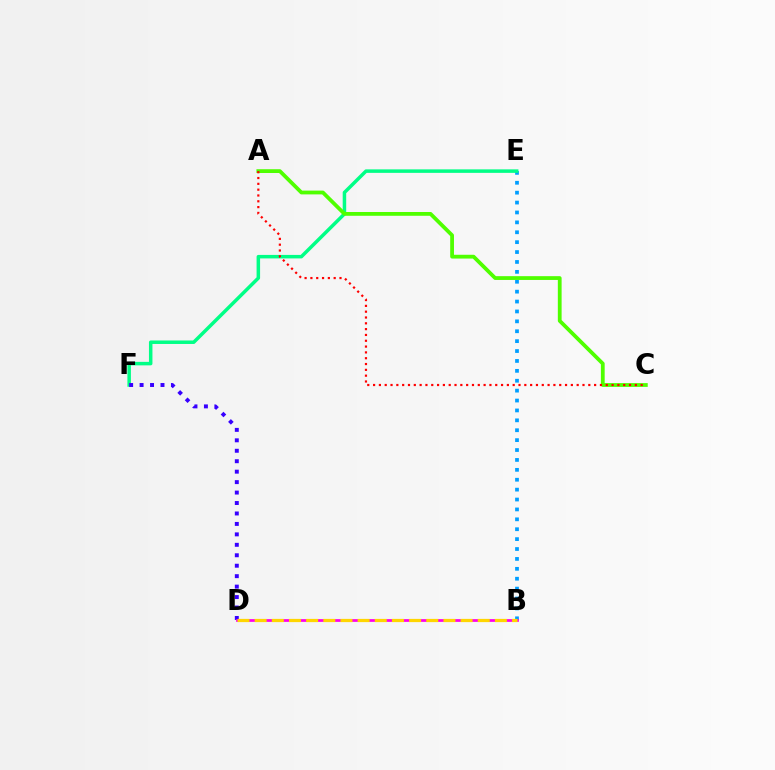{('B', 'E'): [{'color': '#009eff', 'line_style': 'dotted', 'thickness': 2.69}], ('E', 'F'): [{'color': '#00ff86', 'line_style': 'solid', 'thickness': 2.52}], ('D', 'F'): [{'color': '#3700ff', 'line_style': 'dotted', 'thickness': 2.84}], ('B', 'D'): [{'color': '#ff00ed', 'line_style': 'solid', 'thickness': 1.97}, {'color': '#ffd500', 'line_style': 'dashed', 'thickness': 2.33}], ('A', 'C'): [{'color': '#4fff00', 'line_style': 'solid', 'thickness': 2.73}, {'color': '#ff0000', 'line_style': 'dotted', 'thickness': 1.58}]}